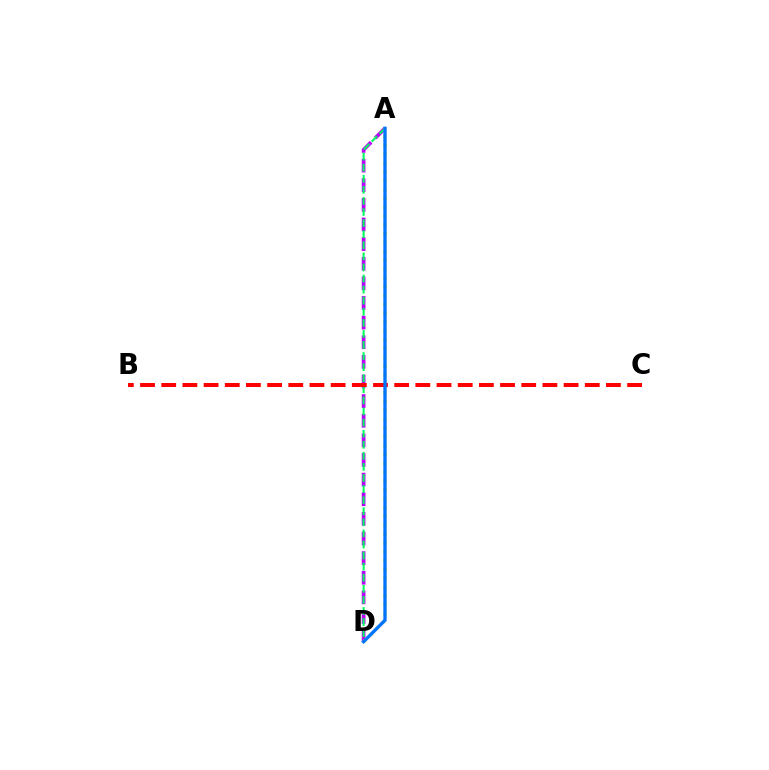{('A', 'D'): [{'color': '#b900ff', 'line_style': 'dashed', 'thickness': 2.67}, {'color': '#00ff5c', 'line_style': 'dashed', 'thickness': 1.51}, {'color': '#d1ff00', 'line_style': 'dotted', 'thickness': 2.4}, {'color': '#0074ff', 'line_style': 'solid', 'thickness': 2.39}], ('B', 'C'): [{'color': '#ff0000', 'line_style': 'dashed', 'thickness': 2.88}]}